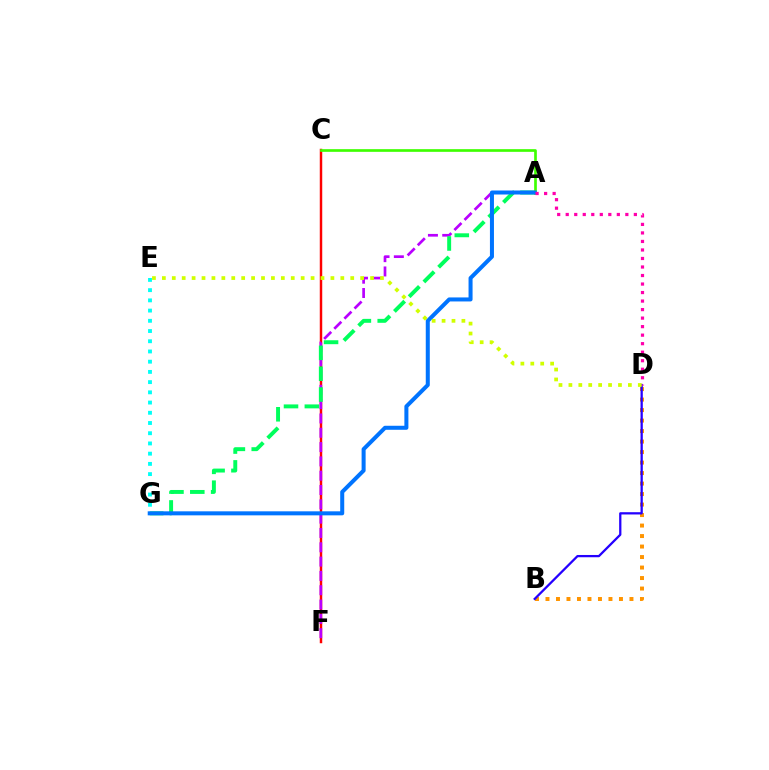{('C', 'F'): [{'color': '#ff0000', 'line_style': 'solid', 'thickness': 1.77}], ('B', 'D'): [{'color': '#ff9400', 'line_style': 'dotted', 'thickness': 2.85}, {'color': '#2500ff', 'line_style': 'solid', 'thickness': 1.63}], ('A', 'F'): [{'color': '#b900ff', 'line_style': 'dashed', 'thickness': 1.94}], ('A', 'C'): [{'color': '#3dff00', 'line_style': 'solid', 'thickness': 1.92}], ('A', 'G'): [{'color': '#00ff5c', 'line_style': 'dashed', 'thickness': 2.83}, {'color': '#0074ff', 'line_style': 'solid', 'thickness': 2.89}], ('E', 'G'): [{'color': '#00fff6', 'line_style': 'dotted', 'thickness': 2.78}], ('A', 'D'): [{'color': '#ff00ac', 'line_style': 'dotted', 'thickness': 2.31}], ('D', 'E'): [{'color': '#d1ff00', 'line_style': 'dotted', 'thickness': 2.69}]}